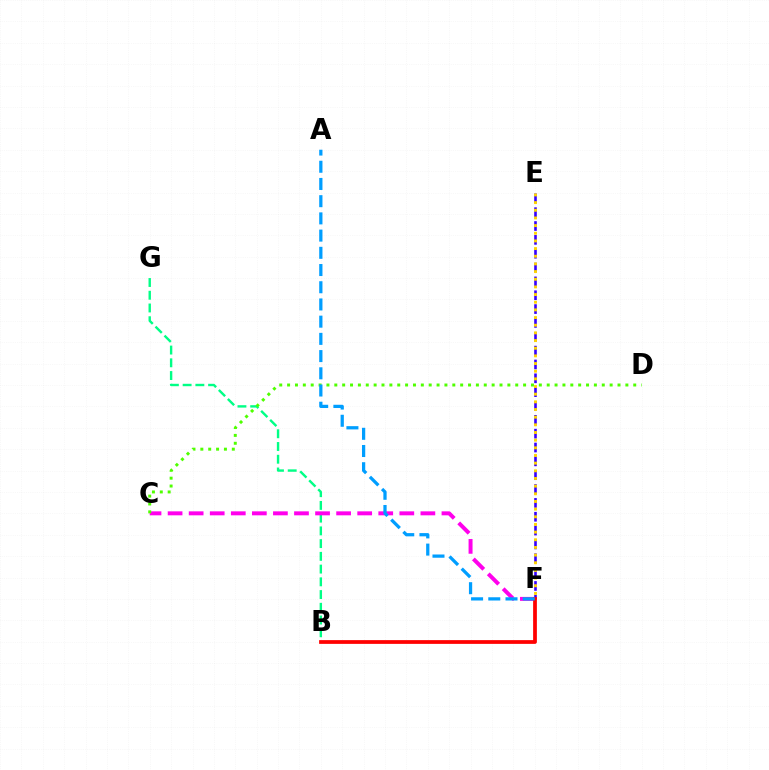{('B', 'G'): [{'color': '#00ff86', 'line_style': 'dashed', 'thickness': 1.73}], ('C', 'F'): [{'color': '#ff00ed', 'line_style': 'dashed', 'thickness': 2.86}], ('C', 'D'): [{'color': '#4fff00', 'line_style': 'dotted', 'thickness': 2.14}], ('E', 'F'): [{'color': '#3700ff', 'line_style': 'dashed', 'thickness': 1.88}, {'color': '#ffd500', 'line_style': 'dotted', 'thickness': 2.08}], ('B', 'F'): [{'color': '#ff0000', 'line_style': 'solid', 'thickness': 2.7}], ('A', 'F'): [{'color': '#009eff', 'line_style': 'dashed', 'thickness': 2.34}]}